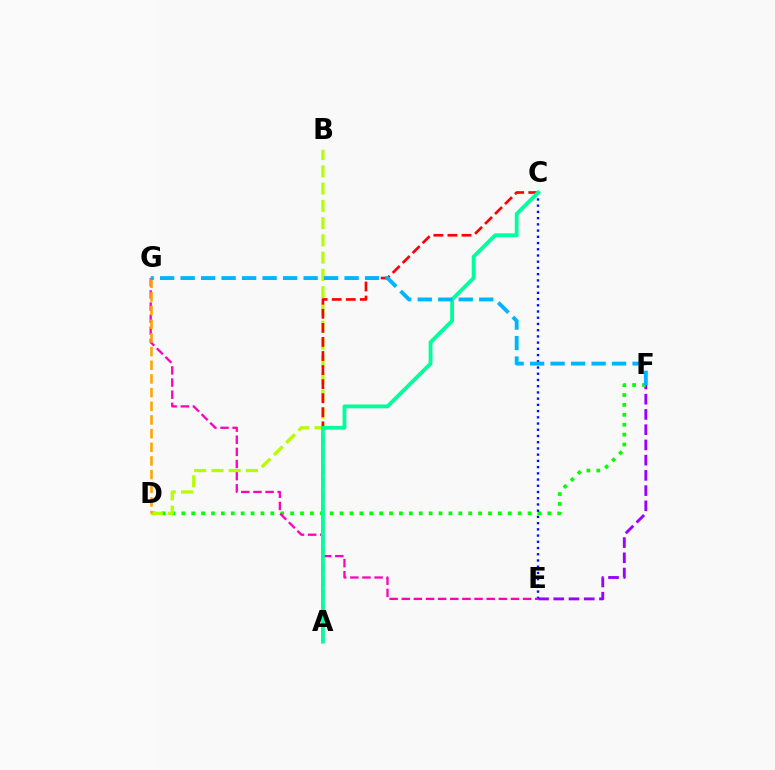{('E', 'F'): [{'color': '#9b00ff', 'line_style': 'dashed', 'thickness': 2.07}], ('D', 'F'): [{'color': '#08ff00', 'line_style': 'dotted', 'thickness': 2.69}], ('C', 'E'): [{'color': '#0010ff', 'line_style': 'dotted', 'thickness': 1.69}], ('E', 'G'): [{'color': '#ff00bd', 'line_style': 'dashed', 'thickness': 1.65}], ('B', 'D'): [{'color': '#b3ff00', 'line_style': 'dashed', 'thickness': 2.34}], ('A', 'C'): [{'color': '#ff0000', 'line_style': 'dashed', 'thickness': 1.91}, {'color': '#00ff9d', 'line_style': 'solid', 'thickness': 2.75}], ('D', 'G'): [{'color': '#ffa500', 'line_style': 'dashed', 'thickness': 1.86}], ('F', 'G'): [{'color': '#00b5ff', 'line_style': 'dashed', 'thickness': 2.78}]}